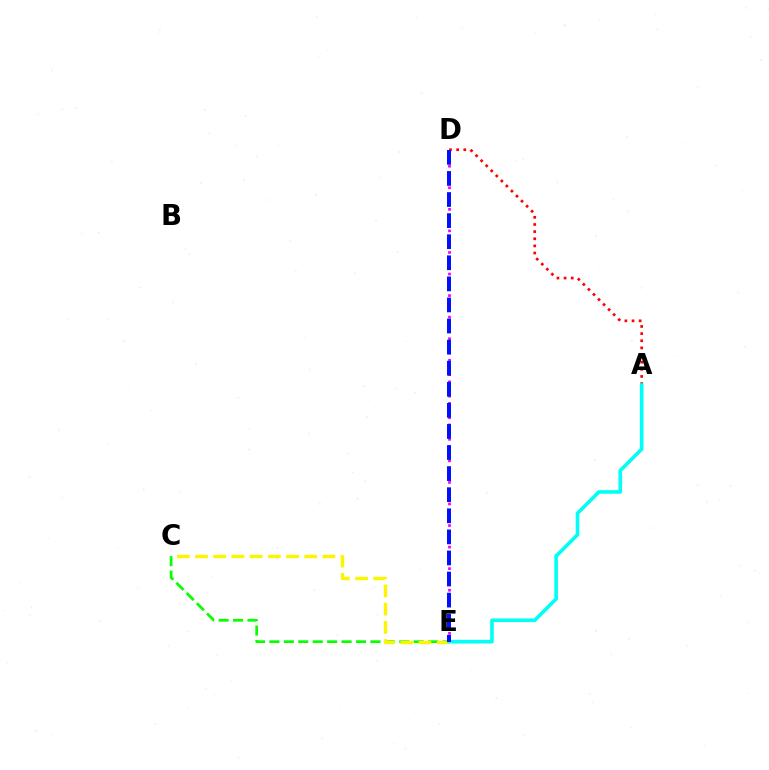{('C', 'E'): [{'color': '#08ff00', 'line_style': 'dashed', 'thickness': 1.96}, {'color': '#fcf500', 'line_style': 'dashed', 'thickness': 2.47}], ('A', 'D'): [{'color': '#ff0000', 'line_style': 'dotted', 'thickness': 1.94}], ('A', 'E'): [{'color': '#00fff6', 'line_style': 'solid', 'thickness': 2.6}], ('D', 'E'): [{'color': '#ee00ff', 'line_style': 'dotted', 'thickness': 1.95}, {'color': '#0010ff', 'line_style': 'dashed', 'thickness': 2.86}]}